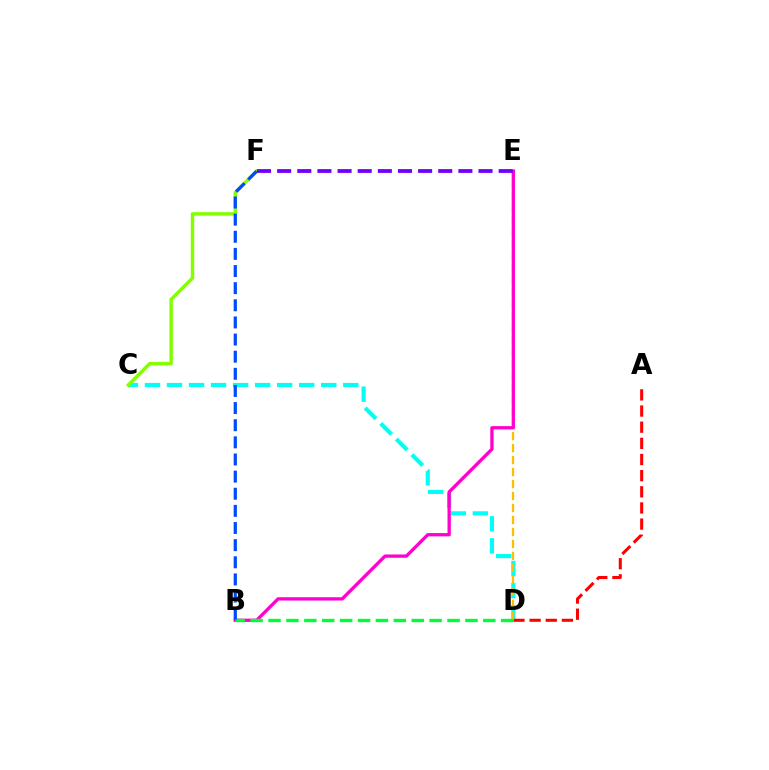{('C', 'D'): [{'color': '#00fff6', 'line_style': 'dashed', 'thickness': 2.99}], ('A', 'D'): [{'color': '#ff0000', 'line_style': 'dashed', 'thickness': 2.19}], ('C', 'F'): [{'color': '#84ff00', 'line_style': 'solid', 'thickness': 2.49}], ('D', 'E'): [{'color': '#ffbd00', 'line_style': 'dashed', 'thickness': 1.63}], ('B', 'E'): [{'color': '#ff00cf', 'line_style': 'solid', 'thickness': 2.38}], ('B', 'D'): [{'color': '#00ff39', 'line_style': 'dashed', 'thickness': 2.43}], ('B', 'F'): [{'color': '#004bff', 'line_style': 'dashed', 'thickness': 2.33}], ('E', 'F'): [{'color': '#7200ff', 'line_style': 'dashed', 'thickness': 2.74}]}